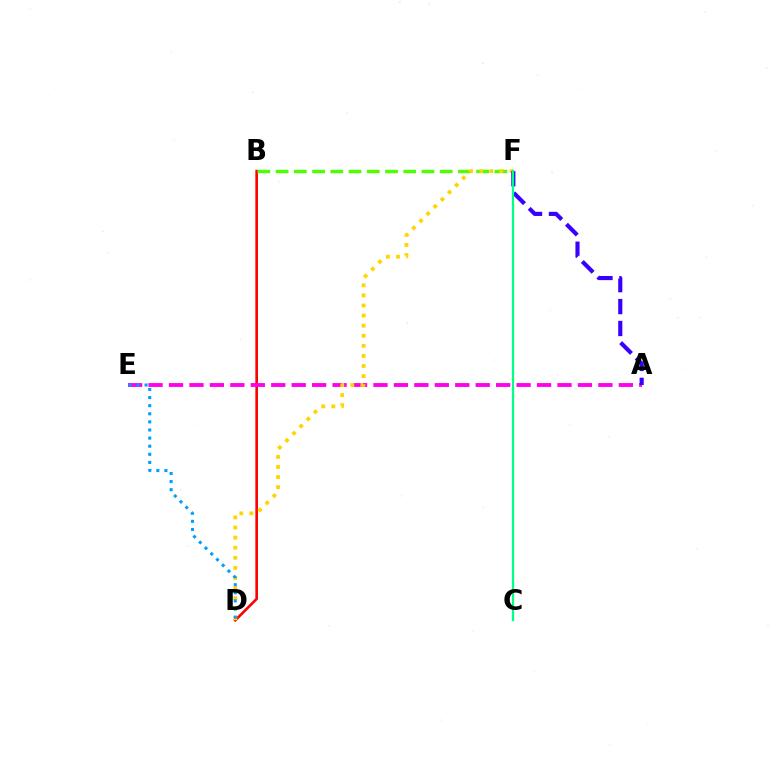{('B', 'D'): [{'color': '#ff0000', 'line_style': 'solid', 'thickness': 1.9}], ('A', 'E'): [{'color': '#ff00ed', 'line_style': 'dashed', 'thickness': 2.78}], ('B', 'F'): [{'color': '#4fff00', 'line_style': 'dashed', 'thickness': 2.48}], ('D', 'F'): [{'color': '#ffd500', 'line_style': 'dotted', 'thickness': 2.74}], ('A', 'F'): [{'color': '#3700ff', 'line_style': 'dashed', 'thickness': 2.98}], ('D', 'E'): [{'color': '#009eff', 'line_style': 'dotted', 'thickness': 2.2}], ('C', 'F'): [{'color': '#00ff86', 'line_style': 'solid', 'thickness': 1.62}]}